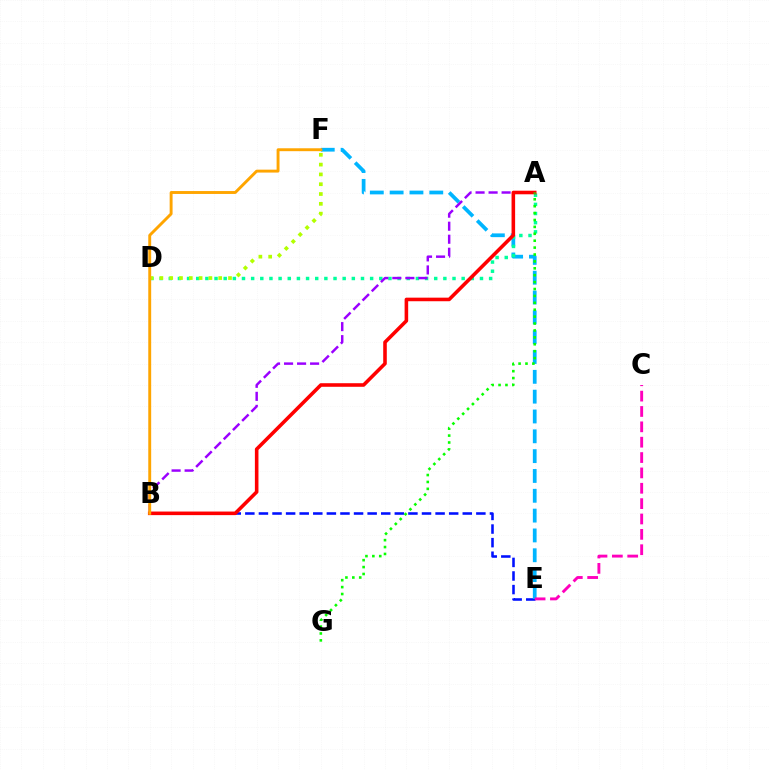{('B', 'E'): [{'color': '#0010ff', 'line_style': 'dashed', 'thickness': 1.85}], ('E', 'F'): [{'color': '#00b5ff', 'line_style': 'dashed', 'thickness': 2.69}], ('A', 'D'): [{'color': '#00ff9d', 'line_style': 'dotted', 'thickness': 2.49}], ('A', 'B'): [{'color': '#9b00ff', 'line_style': 'dashed', 'thickness': 1.77}, {'color': '#ff0000', 'line_style': 'solid', 'thickness': 2.58}], ('C', 'E'): [{'color': '#ff00bd', 'line_style': 'dashed', 'thickness': 2.09}], ('A', 'G'): [{'color': '#08ff00', 'line_style': 'dotted', 'thickness': 1.88}], ('D', 'F'): [{'color': '#b3ff00', 'line_style': 'dotted', 'thickness': 2.66}], ('B', 'F'): [{'color': '#ffa500', 'line_style': 'solid', 'thickness': 2.09}]}